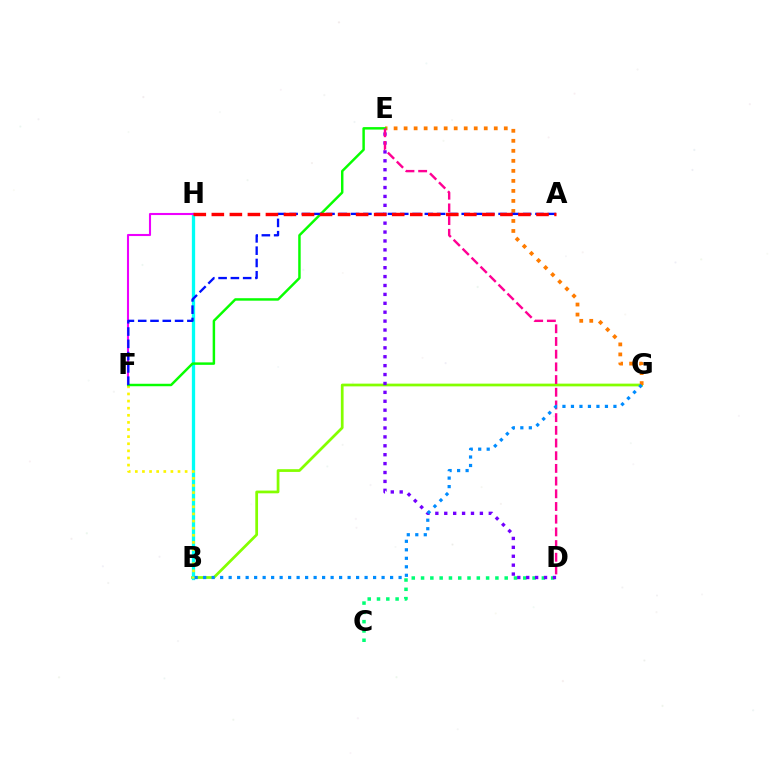{('B', 'G'): [{'color': '#84ff00', 'line_style': 'solid', 'thickness': 1.97}, {'color': '#008cff', 'line_style': 'dotted', 'thickness': 2.31}], ('B', 'H'): [{'color': '#00fff6', 'line_style': 'solid', 'thickness': 2.36}], ('E', 'G'): [{'color': '#ff7c00', 'line_style': 'dotted', 'thickness': 2.72}], ('B', 'F'): [{'color': '#fcf500', 'line_style': 'dotted', 'thickness': 1.93}], ('C', 'D'): [{'color': '#00ff74', 'line_style': 'dotted', 'thickness': 2.52}], ('F', 'H'): [{'color': '#ee00ff', 'line_style': 'solid', 'thickness': 1.51}], ('E', 'F'): [{'color': '#08ff00', 'line_style': 'solid', 'thickness': 1.77}], ('D', 'E'): [{'color': '#7200ff', 'line_style': 'dotted', 'thickness': 2.42}, {'color': '#ff0094', 'line_style': 'dashed', 'thickness': 1.72}], ('A', 'F'): [{'color': '#0010ff', 'line_style': 'dashed', 'thickness': 1.67}], ('A', 'H'): [{'color': '#ff0000', 'line_style': 'dashed', 'thickness': 2.45}]}